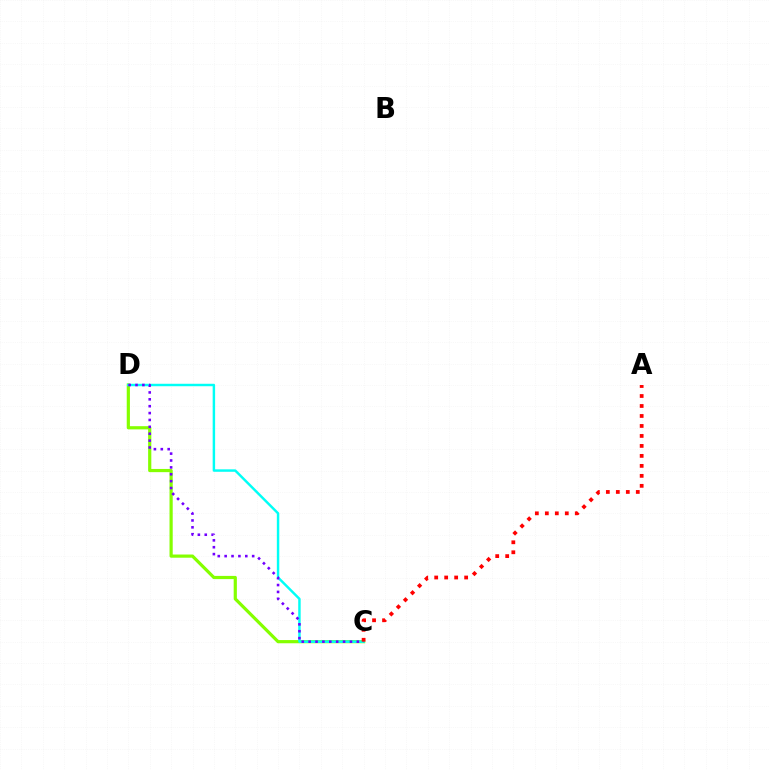{('C', 'D'): [{'color': '#84ff00', 'line_style': 'solid', 'thickness': 2.3}, {'color': '#00fff6', 'line_style': 'solid', 'thickness': 1.76}, {'color': '#7200ff', 'line_style': 'dotted', 'thickness': 1.87}], ('A', 'C'): [{'color': '#ff0000', 'line_style': 'dotted', 'thickness': 2.71}]}